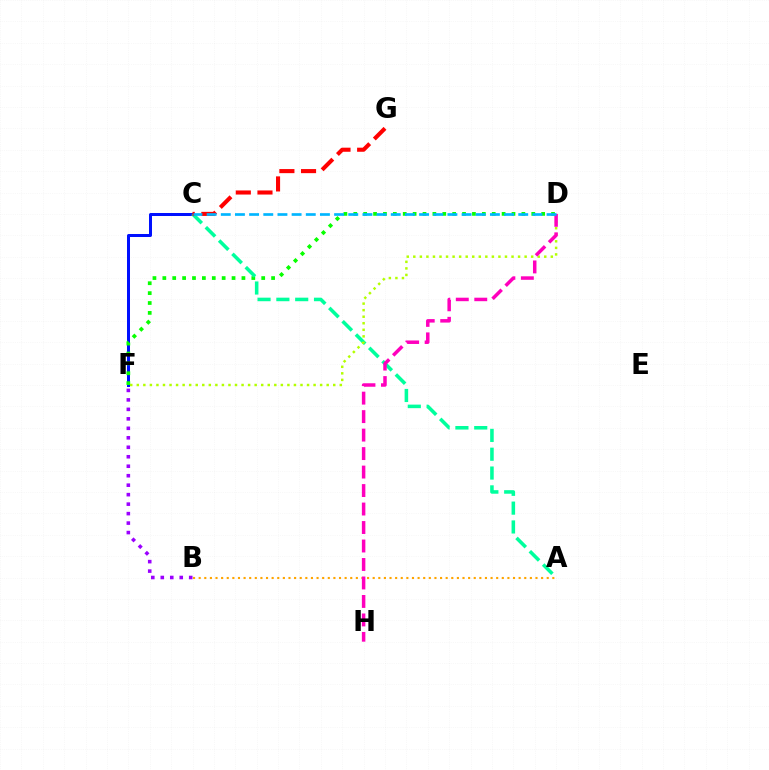{('B', 'F'): [{'color': '#9b00ff', 'line_style': 'dotted', 'thickness': 2.58}], ('C', 'F'): [{'color': '#0010ff', 'line_style': 'solid', 'thickness': 2.17}], ('A', 'B'): [{'color': '#ffa500', 'line_style': 'dotted', 'thickness': 1.53}], ('D', 'F'): [{'color': '#08ff00', 'line_style': 'dotted', 'thickness': 2.69}, {'color': '#b3ff00', 'line_style': 'dotted', 'thickness': 1.78}], ('A', 'C'): [{'color': '#00ff9d', 'line_style': 'dashed', 'thickness': 2.56}], ('C', 'G'): [{'color': '#ff0000', 'line_style': 'dashed', 'thickness': 2.94}], ('D', 'H'): [{'color': '#ff00bd', 'line_style': 'dashed', 'thickness': 2.51}], ('C', 'D'): [{'color': '#00b5ff', 'line_style': 'dashed', 'thickness': 1.92}]}